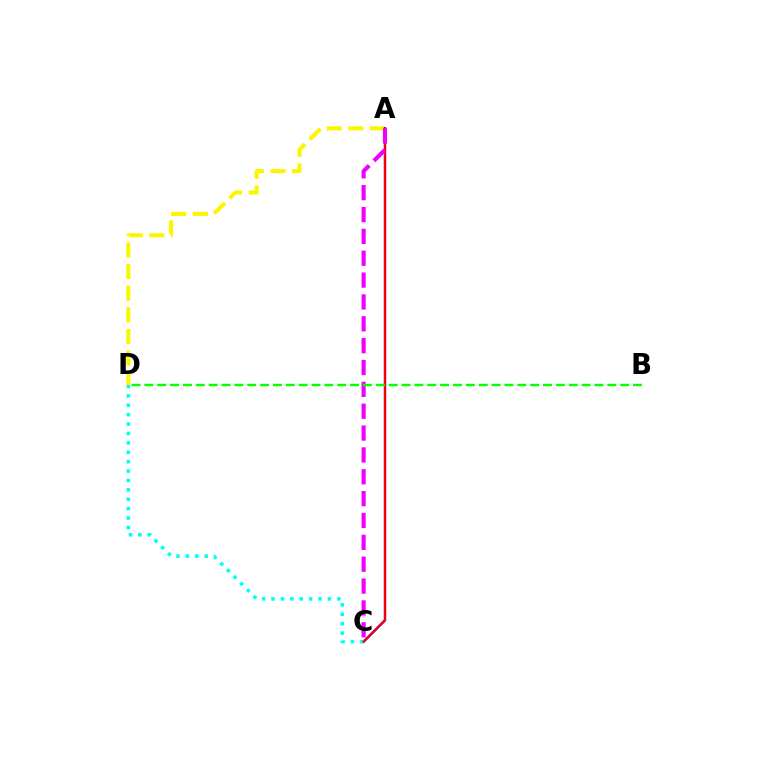{('A', 'D'): [{'color': '#fcf500', 'line_style': 'dashed', 'thickness': 2.94}], ('A', 'C'): [{'color': '#0010ff', 'line_style': 'solid', 'thickness': 1.74}, {'color': '#ff0000', 'line_style': 'solid', 'thickness': 1.5}, {'color': '#ee00ff', 'line_style': 'dashed', 'thickness': 2.97}], ('C', 'D'): [{'color': '#00fff6', 'line_style': 'dotted', 'thickness': 2.55}], ('B', 'D'): [{'color': '#08ff00', 'line_style': 'dashed', 'thickness': 1.75}]}